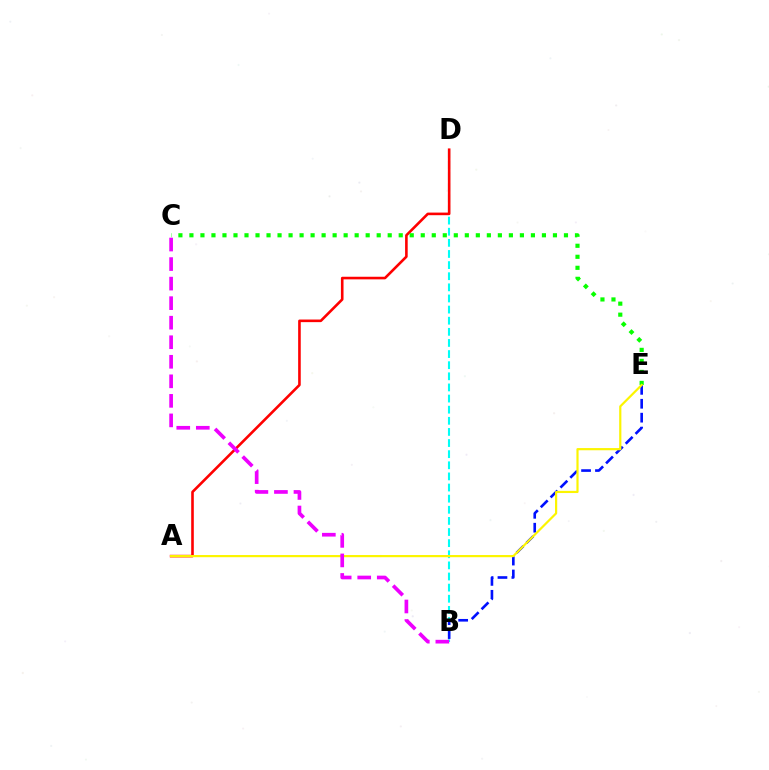{('B', 'D'): [{'color': '#00fff6', 'line_style': 'dashed', 'thickness': 1.51}], ('A', 'D'): [{'color': '#ff0000', 'line_style': 'solid', 'thickness': 1.88}], ('B', 'E'): [{'color': '#0010ff', 'line_style': 'dashed', 'thickness': 1.89}], ('C', 'E'): [{'color': '#08ff00', 'line_style': 'dotted', 'thickness': 2.99}], ('A', 'E'): [{'color': '#fcf500', 'line_style': 'solid', 'thickness': 1.58}], ('B', 'C'): [{'color': '#ee00ff', 'line_style': 'dashed', 'thickness': 2.65}]}